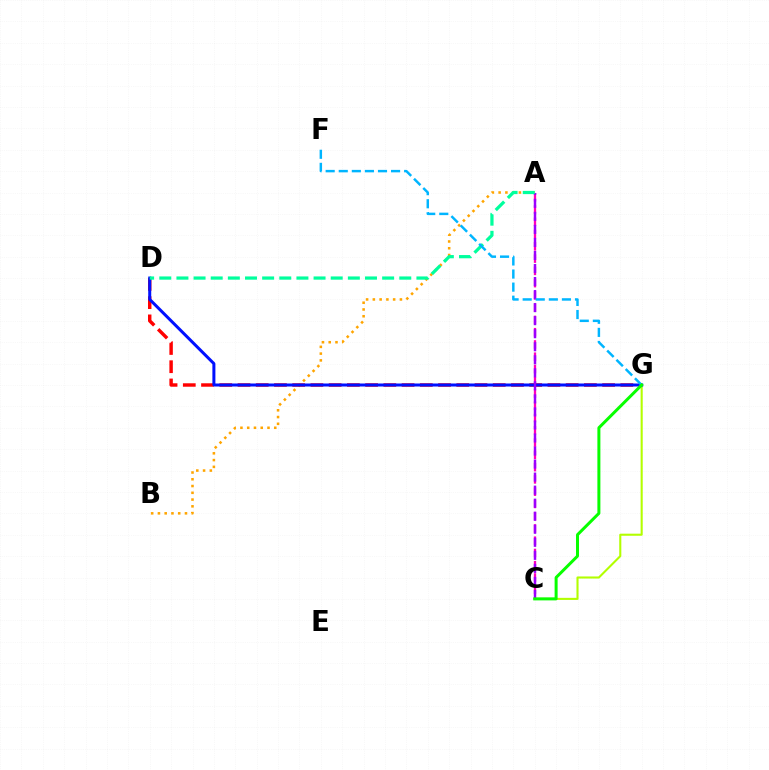{('A', 'C'): [{'color': '#ff00bd', 'line_style': 'dashed', 'thickness': 1.67}, {'color': '#9b00ff', 'line_style': 'dashed', 'thickness': 1.77}], ('C', 'G'): [{'color': '#b3ff00', 'line_style': 'solid', 'thickness': 1.5}, {'color': '#08ff00', 'line_style': 'solid', 'thickness': 2.16}], ('A', 'B'): [{'color': '#ffa500', 'line_style': 'dotted', 'thickness': 1.84}], ('D', 'G'): [{'color': '#ff0000', 'line_style': 'dashed', 'thickness': 2.48}, {'color': '#0010ff', 'line_style': 'solid', 'thickness': 2.17}], ('A', 'D'): [{'color': '#00ff9d', 'line_style': 'dashed', 'thickness': 2.33}], ('F', 'G'): [{'color': '#00b5ff', 'line_style': 'dashed', 'thickness': 1.78}]}